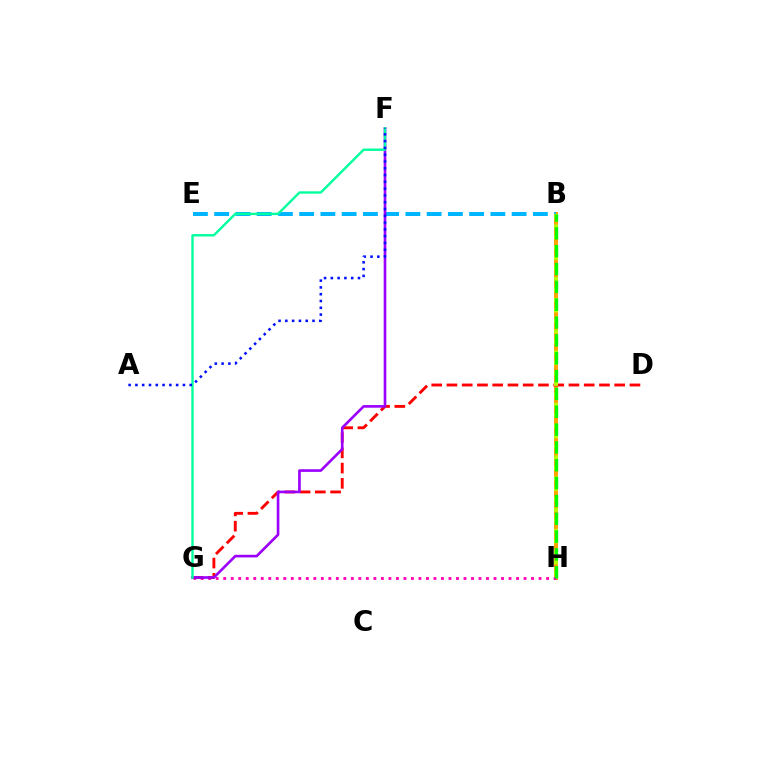{('B', 'H'): [{'color': '#ffa500', 'line_style': 'solid', 'thickness': 2.88}, {'color': '#b3ff00', 'line_style': 'dotted', 'thickness': 2.85}, {'color': '#08ff00', 'line_style': 'dashed', 'thickness': 2.42}], ('B', 'E'): [{'color': '#00b5ff', 'line_style': 'dashed', 'thickness': 2.89}], ('G', 'H'): [{'color': '#ff00bd', 'line_style': 'dotted', 'thickness': 2.04}], ('D', 'G'): [{'color': '#ff0000', 'line_style': 'dashed', 'thickness': 2.07}], ('F', 'G'): [{'color': '#9b00ff', 'line_style': 'solid', 'thickness': 1.9}, {'color': '#00ff9d', 'line_style': 'solid', 'thickness': 1.72}], ('A', 'F'): [{'color': '#0010ff', 'line_style': 'dotted', 'thickness': 1.84}]}